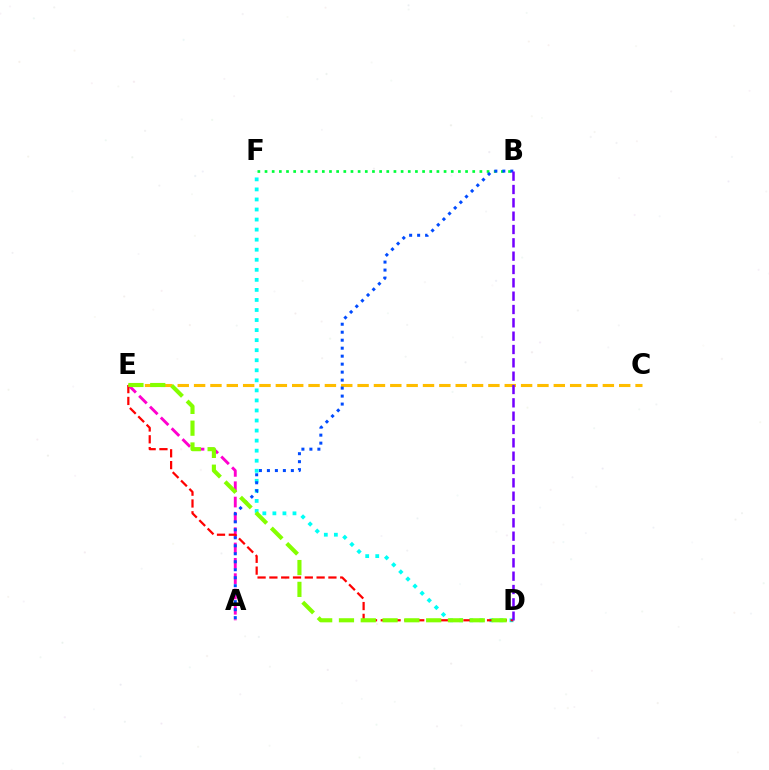{('B', 'F'): [{'color': '#00ff39', 'line_style': 'dotted', 'thickness': 1.95}], ('A', 'E'): [{'color': '#ff00cf', 'line_style': 'dashed', 'thickness': 2.08}], ('D', 'F'): [{'color': '#00fff6', 'line_style': 'dotted', 'thickness': 2.73}], ('D', 'E'): [{'color': '#ff0000', 'line_style': 'dashed', 'thickness': 1.6}, {'color': '#84ff00', 'line_style': 'dashed', 'thickness': 2.96}], ('C', 'E'): [{'color': '#ffbd00', 'line_style': 'dashed', 'thickness': 2.22}], ('A', 'B'): [{'color': '#004bff', 'line_style': 'dotted', 'thickness': 2.17}], ('B', 'D'): [{'color': '#7200ff', 'line_style': 'dashed', 'thickness': 1.81}]}